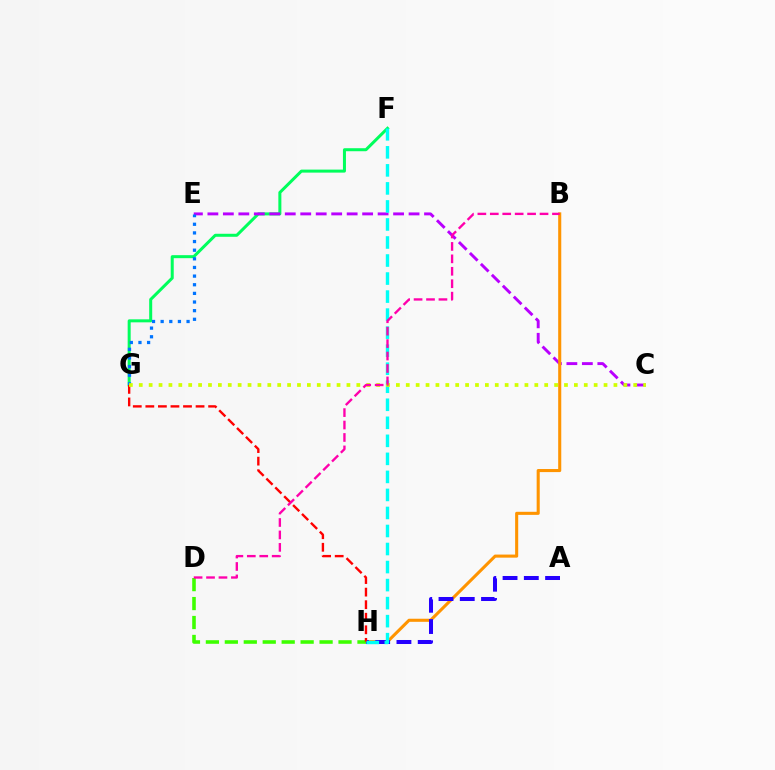{('F', 'G'): [{'color': '#00ff5c', 'line_style': 'solid', 'thickness': 2.17}], ('C', 'E'): [{'color': '#b900ff', 'line_style': 'dashed', 'thickness': 2.1}], ('B', 'H'): [{'color': '#ff9400', 'line_style': 'solid', 'thickness': 2.22}], ('D', 'H'): [{'color': '#3dff00', 'line_style': 'dashed', 'thickness': 2.57}], ('A', 'H'): [{'color': '#2500ff', 'line_style': 'dashed', 'thickness': 2.89}], ('E', 'G'): [{'color': '#0074ff', 'line_style': 'dotted', 'thickness': 2.35}], ('G', 'H'): [{'color': '#ff0000', 'line_style': 'dashed', 'thickness': 1.71}], ('F', 'H'): [{'color': '#00fff6', 'line_style': 'dashed', 'thickness': 2.45}], ('C', 'G'): [{'color': '#d1ff00', 'line_style': 'dotted', 'thickness': 2.69}], ('B', 'D'): [{'color': '#ff00ac', 'line_style': 'dashed', 'thickness': 1.69}]}